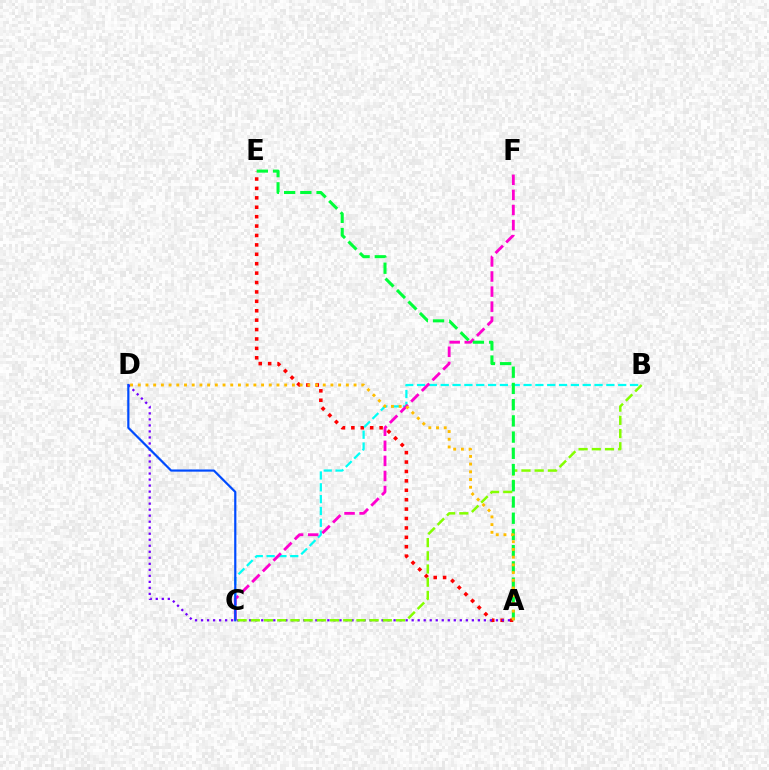{('A', 'E'): [{'color': '#ff0000', 'line_style': 'dotted', 'thickness': 2.56}, {'color': '#00ff39', 'line_style': 'dashed', 'thickness': 2.2}], ('B', 'C'): [{'color': '#00fff6', 'line_style': 'dashed', 'thickness': 1.61}, {'color': '#84ff00', 'line_style': 'dashed', 'thickness': 1.79}], ('A', 'D'): [{'color': '#7200ff', 'line_style': 'dotted', 'thickness': 1.63}, {'color': '#ffbd00', 'line_style': 'dotted', 'thickness': 2.09}], ('C', 'F'): [{'color': '#ff00cf', 'line_style': 'dashed', 'thickness': 2.05}], ('C', 'D'): [{'color': '#004bff', 'line_style': 'solid', 'thickness': 1.58}]}